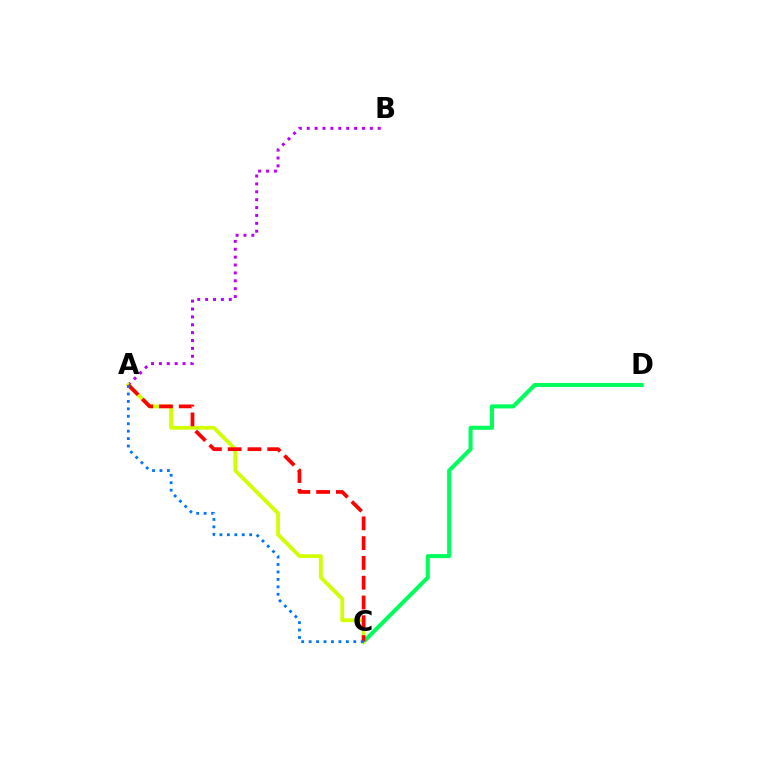{('C', 'D'): [{'color': '#00ff5c', 'line_style': 'solid', 'thickness': 2.92}], ('A', 'B'): [{'color': '#b900ff', 'line_style': 'dotted', 'thickness': 2.14}], ('A', 'C'): [{'color': '#d1ff00', 'line_style': 'solid', 'thickness': 2.72}, {'color': '#ff0000', 'line_style': 'dashed', 'thickness': 2.69}, {'color': '#0074ff', 'line_style': 'dotted', 'thickness': 2.02}]}